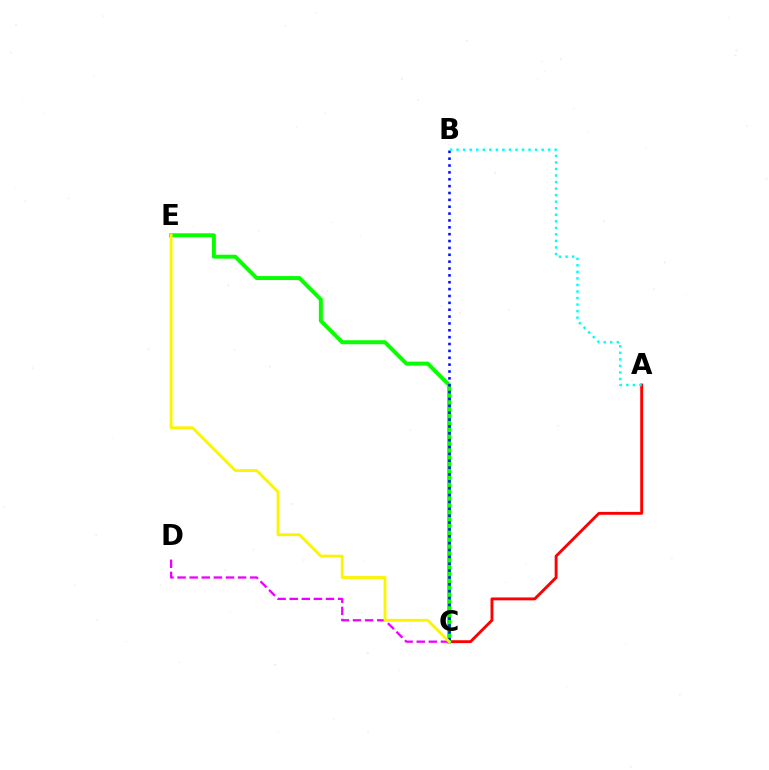{('A', 'C'): [{'color': '#ff0000', 'line_style': 'solid', 'thickness': 2.07}], ('C', 'E'): [{'color': '#08ff00', 'line_style': 'solid', 'thickness': 2.86}, {'color': '#fcf500', 'line_style': 'solid', 'thickness': 2.06}], ('B', 'C'): [{'color': '#0010ff', 'line_style': 'dotted', 'thickness': 1.87}], ('C', 'D'): [{'color': '#ee00ff', 'line_style': 'dashed', 'thickness': 1.64}], ('A', 'B'): [{'color': '#00fff6', 'line_style': 'dotted', 'thickness': 1.78}]}